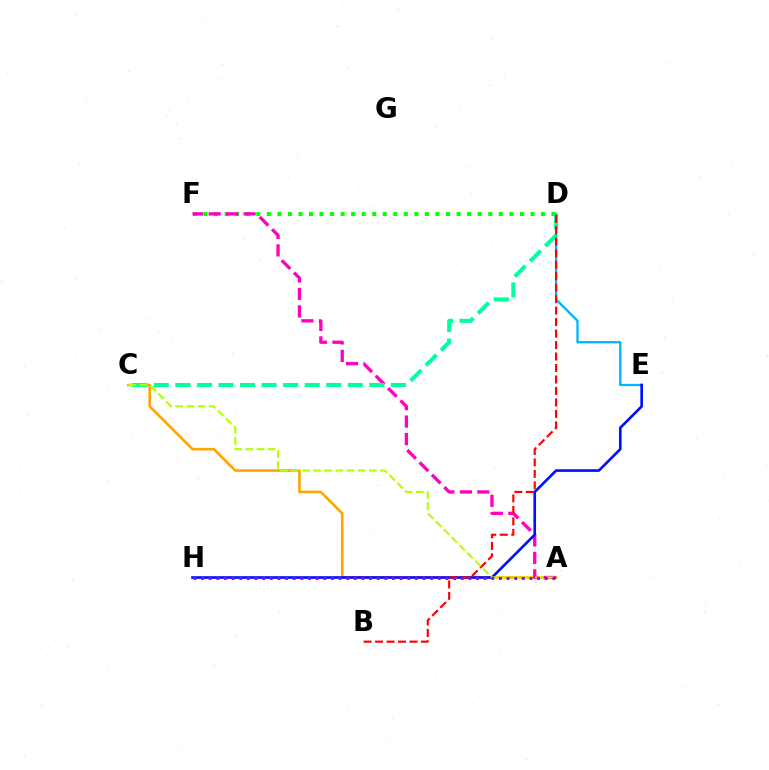{('D', 'E'): [{'color': '#00b5ff', 'line_style': 'solid', 'thickness': 1.66}], ('D', 'F'): [{'color': '#08ff00', 'line_style': 'dotted', 'thickness': 2.86}], ('A', 'C'): [{'color': '#ffa500', 'line_style': 'solid', 'thickness': 1.87}, {'color': '#b3ff00', 'line_style': 'dashed', 'thickness': 1.52}], ('A', 'F'): [{'color': '#ff00bd', 'line_style': 'dashed', 'thickness': 2.37}], ('E', 'H'): [{'color': '#0010ff', 'line_style': 'solid', 'thickness': 1.91}], ('C', 'D'): [{'color': '#00ff9d', 'line_style': 'dashed', 'thickness': 2.93}], ('B', 'D'): [{'color': '#ff0000', 'line_style': 'dashed', 'thickness': 1.56}], ('A', 'H'): [{'color': '#9b00ff', 'line_style': 'dotted', 'thickness': 2.07}]}